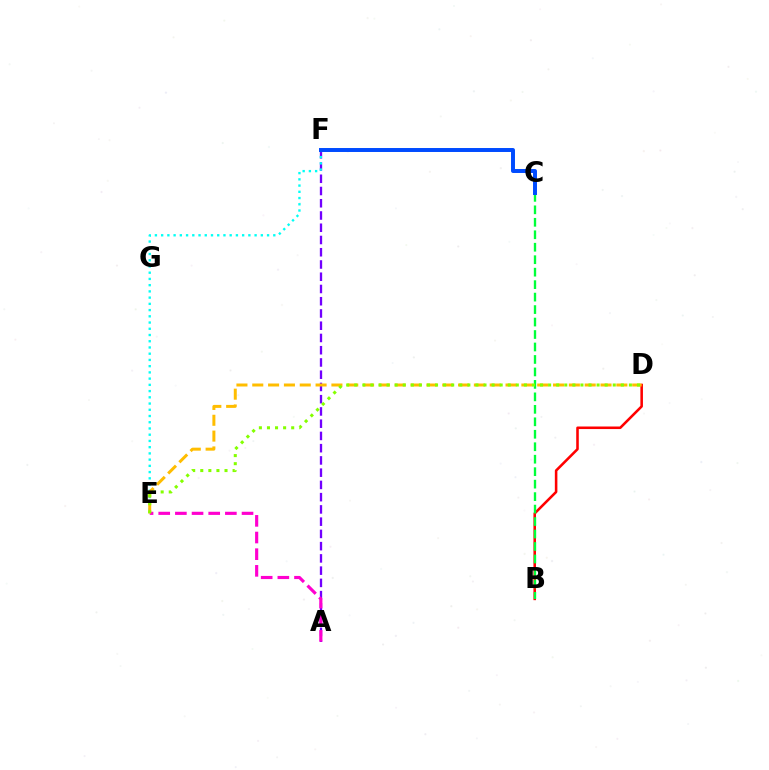{('B', 'D'): [{'color': '#ff0000', 'line_style': 'solid', 'thickness': 1.84}], ('A', 'F'): [{'color': '#7200ff', 'line_style': 'dashed', 'thickness': 1.66}], ('E', 'F'): [{'color': '#00fff6', 'line_style': 'dotted', 'thickness': 1.69}], ('B', 'C'): [{'color': '#00ff39', 'line_style': 'dashed', 'thickness': 1.69}], ('A', 'E'): [{'color': '#ff00cf', 'line_style': 'dashed', 'thickness': 2.26}], ('C', 'F'): [{'color': '#004bff', 'line_style': 'solid', 'thickness': 2.85}], ('D', 'E'): [{'color': '#ffbd00', 'line_style': 'dashed', 'thickness': 2.15}, {'color': '#84ff00', 'line_style': 'dotted', 'thickness': 2.19}]}